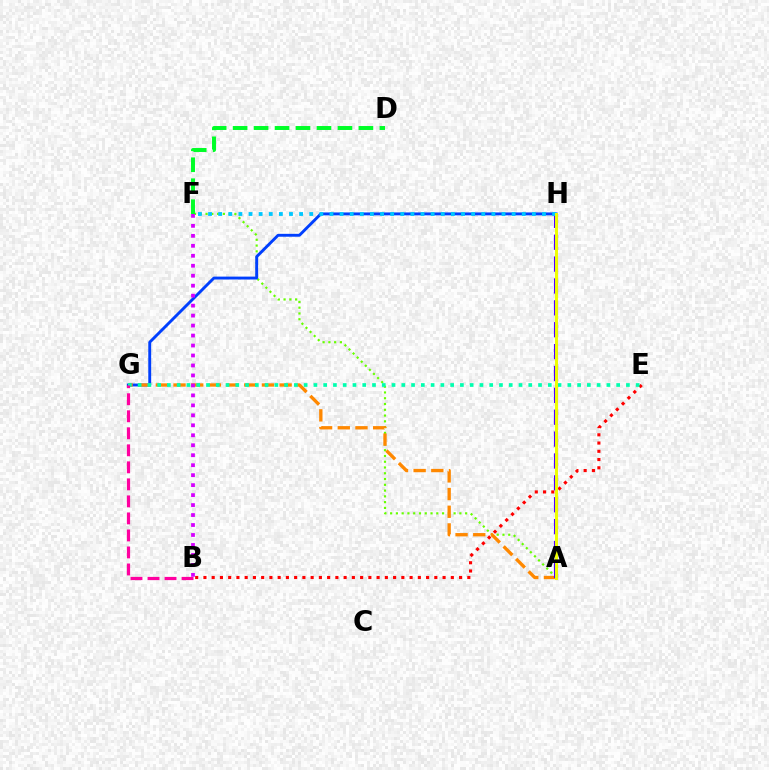{('A', 'F'): [{'color': '#66ff00', 'line_style': 'dotted', 'thickness': 1.57}], ('G', 'H'): [{'color': '#003fff', 'line_style': 'solid', 'thickness': 2.08}], ('B', 'E'): [{'color': '#ff0000', 'line_style': 'dotted', 'thickness': 2.24}], ('A', 'G'): [{'color': '#ff8800', 'line_style': 'dashed', 'thickness': 2.4}], ('A', 'H'): [{'color': '#4f00ff', 'line_style': 'dashed', 'thickness': 2.97}, {'color': '#eeff00', 'line_style': 'solid', 'thickness': 2.13}], ('F', 'H'): [{'color': '#00c7ff', 'line_style': 'dotted', 'thickness': 2.75}], ('D', 'F'): [{'color': '#00ff27', 'line_style': 'dashed', 'thickness': 2.85}], ('E', 'G'): [{'color': '#00ffaf', 'line_style': 'dotted', 'thickness': 2.65}], ('B', 'G'): [{'color': '#ff00a0', 'line_style': 'dashed', 'thickness': 2.31}], ('B', 'F'): [{'color': '#d600ff', 'line_style': 'dotted', 'thickness': 2.71}]}